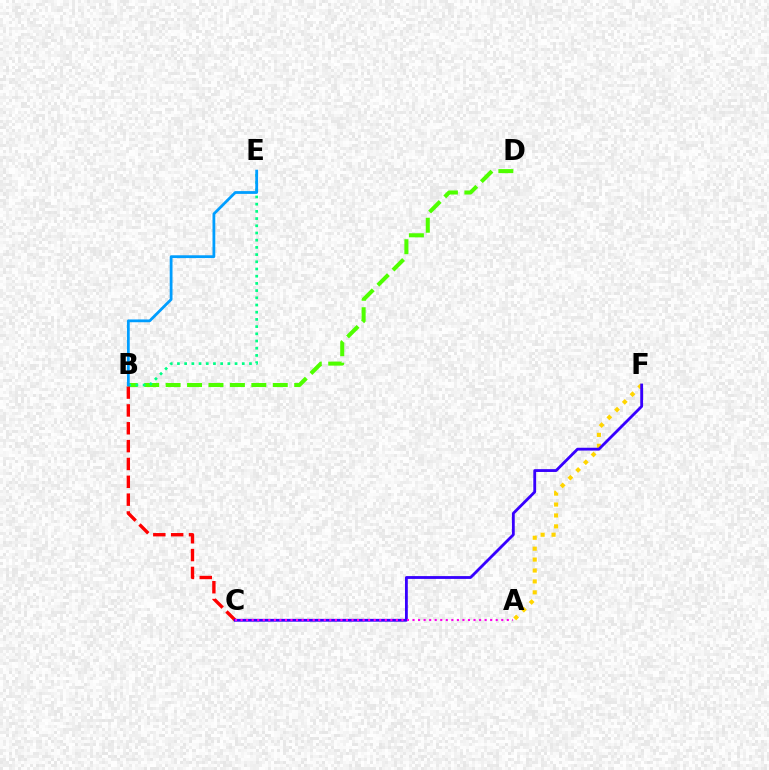{('B', 'D'): [{'color': '#4fff00', 'line_style': 'dashed', 'thickness': 2.91}], ('B', 'E'): [{'color': '#00ff86', 'line_style': 'dotted', 'thickness': 1.96}, {'color': '#009eff', 'line_style': 'solid', 'thickness': 2.0}], ('A', 'F'): [{'color': '#ffd500', 'line_style': 'dotted', 'thickness': 2.97}], ('B', 'C'): [{'color': '#ff0000', 'line_style': 'dashed', 'thickness': 2.42}], ('C', 'F'): [{'color': '#3700ff', 'line_style': 'solid', 'thickness': 2.03}], ('A', 'C'): [{'color': '#ff00ed', 'line_style': 'dotted', 'thickness': 1.51}]}